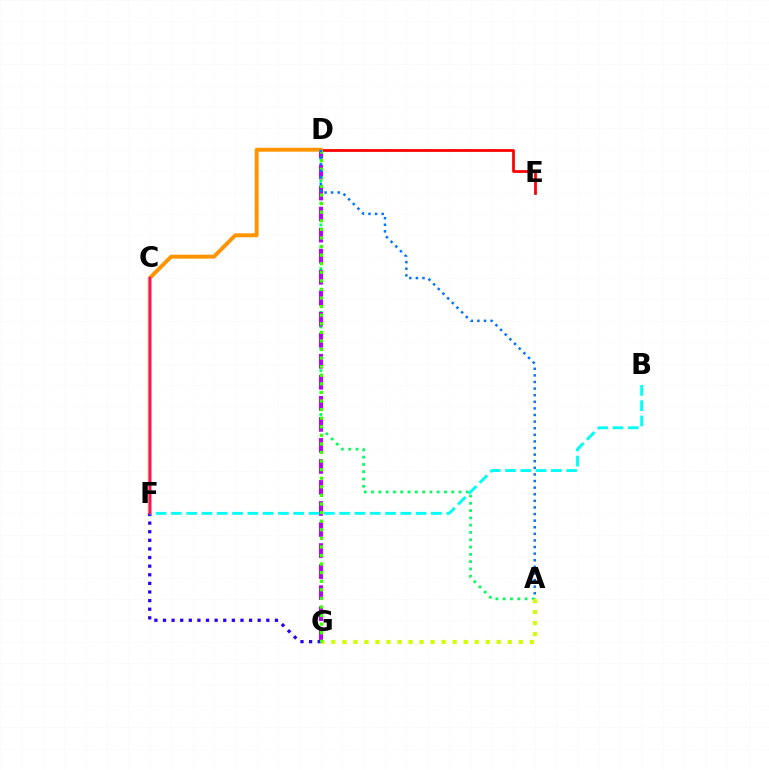{('D', 'E'): [{'color': '#ff0000', 'line_style': 'solid', 'thickness': 1.99}], ('A', 'D'): [{'color': '#00ff5c', 'line_style': 'dotted', 'thickness': 1.98}, {'color': '#0074ff', 'line_style': 'dotted', 'thickness': 1.79}], ('D', 'G'): [{'color': '#b900ff', 'line_style': 'dashed', 'thickness': 2.86}, {'color': '#3dff00', 'line_style': 'dotted', 'thickness': 2.33}], ('D', 'F'): [{'color': '#ff9400', 'line_style': 'solid', 'thickness': 2.83}], ('F', 'G'): [{'color': '#2500ff', 'line_style': 'dotted', 'thickness': 2.34}], ('A', 'G'): [{'color': '#d1ff00', 'line_style': 'dotted', 'thickness': 3.0}], ('B', 'F'): [{'color': '#00fff6', 'line_style': 'dashed', 'thickness': 2.08}], ('C', 'F'): [{'color': '#ff00ac', 'line_style': 'solid', 'thickness': 1.64}]}